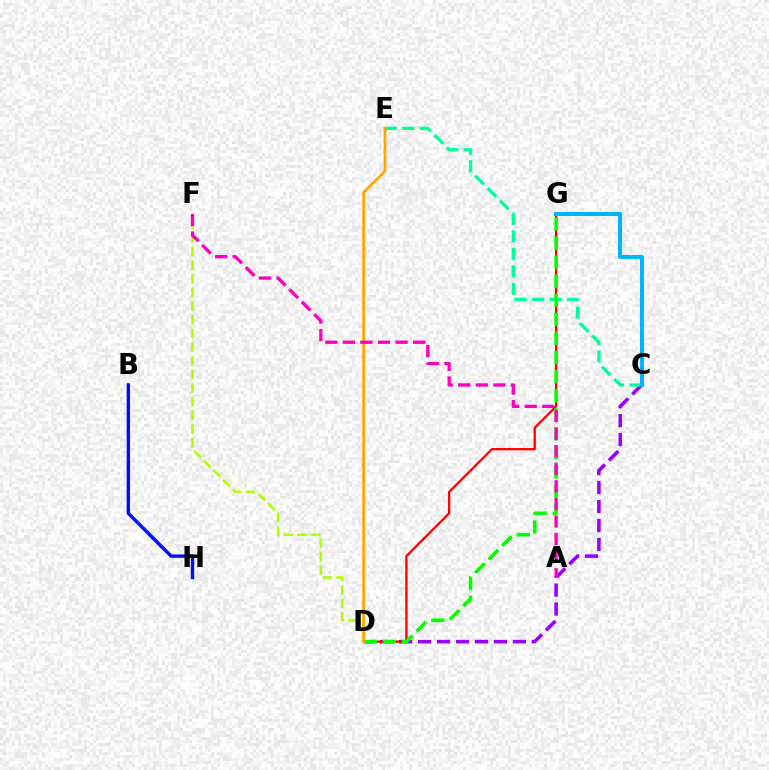{('C', 'D'): [{'color': '#9b00ff', 'line_style': 'dashed', 'thickness': 2.58}], ('B', 'H'): [{'color': '#0010ff', 'line_style': 'solid', 'thickness': 2.43}], ('D', 'G'): [{'color': '#ff0000', 'line_style': 'solid', 'thickness': 1.64}, {'color': '#08ff00', 'line_style': 'dashed', 'thickness': 2.59}], ('C', 'E'): [{'color': '#00ff9d', 'line_style': 'dashed', 'thickness': 2.39}], ('D', 'F'): [{'color': '#b3ff00', 'line_style': 'dashed', 'thickness': 1.86}], ('D', 'E'): [{'color': '#ffa500', 'line_style': 'solid', 'thickness': 1.94}], ('A', 'F'): [{'color': '#ff00bd', 'line_style': 'dashed', 'thickness': 2.39}], ('C', 'G'): [{'color': '#00b5ff', 'line_style': 'solid', 'thickness': 2.89}]}